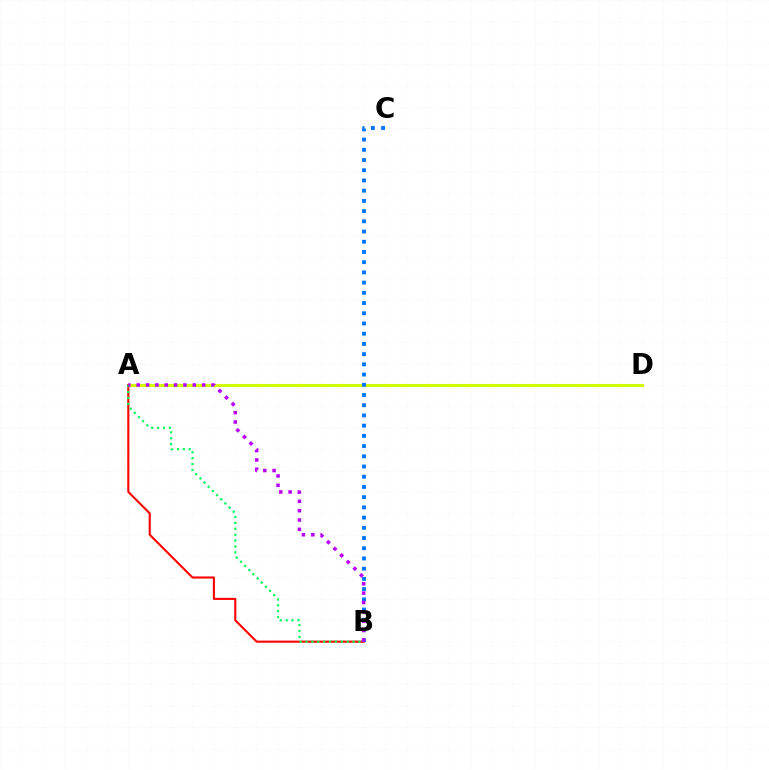{('A', 'D'): [{'color': '#d1ff00', 'line_style': 'solid', 'thickness': 2.23}], ('A', 'B'): [{'color': '#ff0000', 'line_style': 'solid', 'thickness': 1.52}, {'color': '#00ff5c', 'line_style': 'dotted', 'thickness': 1.6}, {'color': '#b900ff', 'line_style': 'dotted', 'thickness': 2.54}], ('B', 'C'): [{'color': '#0074ff', 'line_style': 'dotted', 'thickness': 2.78}]}